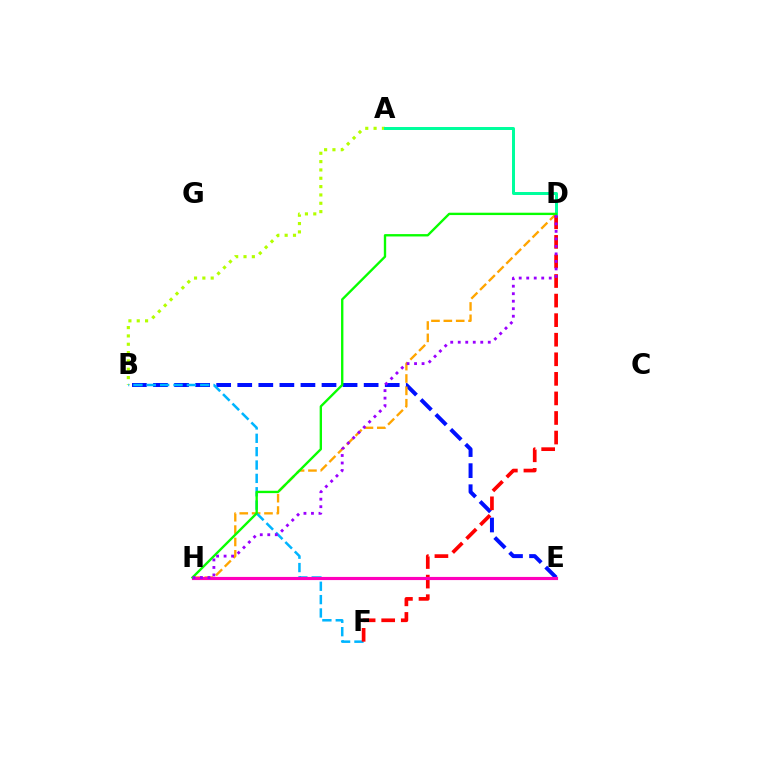{('B', 'E'): [{'color': '#0010ff', 'line_style': 'dashed', 'thickness': 2.86}], ('D', 'H'): [{'color': '#ffa500', 'line_style': 'dashed', 'thickness': 1.68}, {'color': '#08ff00', 'line_style': 'solid', 'thickness': 1.7}, {'color': '#9b00ff', 'line_style': 'dotted', 'thickness': 2.04}], ('A', 'B'): [{'color': '#b3ff00', 'line_style': 'dotted', 'thickness': 2.26}], ('B', 'F'): [{'color': '#00b5ff', 'line_style': 'dashed', 'thickness': 1.82}], ('D', 'F'): [{'color': '#ff0000', 'line_style': 'dashed', 'thickness': 2.66}], ('A', 'D'): [{'color': '#00ff9d', 'line_style': 'solid', 'thickness': 2.15}], ('E', 'H'): [{'color': '#ff00bd', 'line_style': 'solid', 'thickness': 2.26}]}